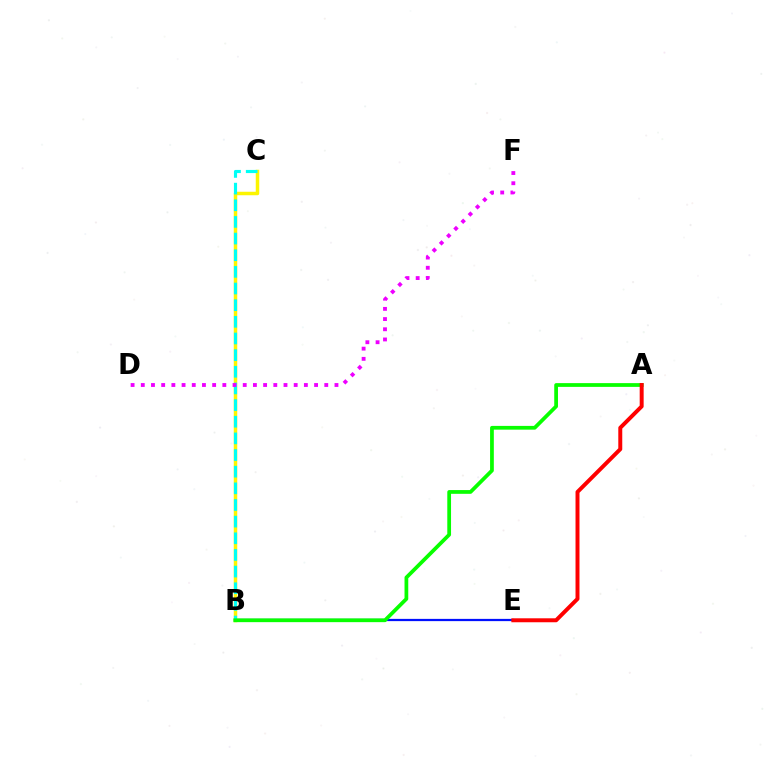{('B', 'E'): [{'color': '#0010ff', 'line_style': 'solid', 'thickness': 1.61}], ('B', 'C'): [{'color': '#fcf500', 'line_style': 'solid', 'thickness': 2.52}, {'color': '#00fff6', 'line_style': 'dashed', 'thickness': 2.26}], ('A', 'B'): [{'color': '#08ff00', 'line_style': 'solid', 'thickness': 2.7}], ('D', 'F'): [{'color': '#ee00ff', 'line_style': 'dotted', 'thickness': 2.77}], ('A', 'E'): [{'color': '#ff0000', 'line_style': 'solid', 'thickness': 2.85}]}